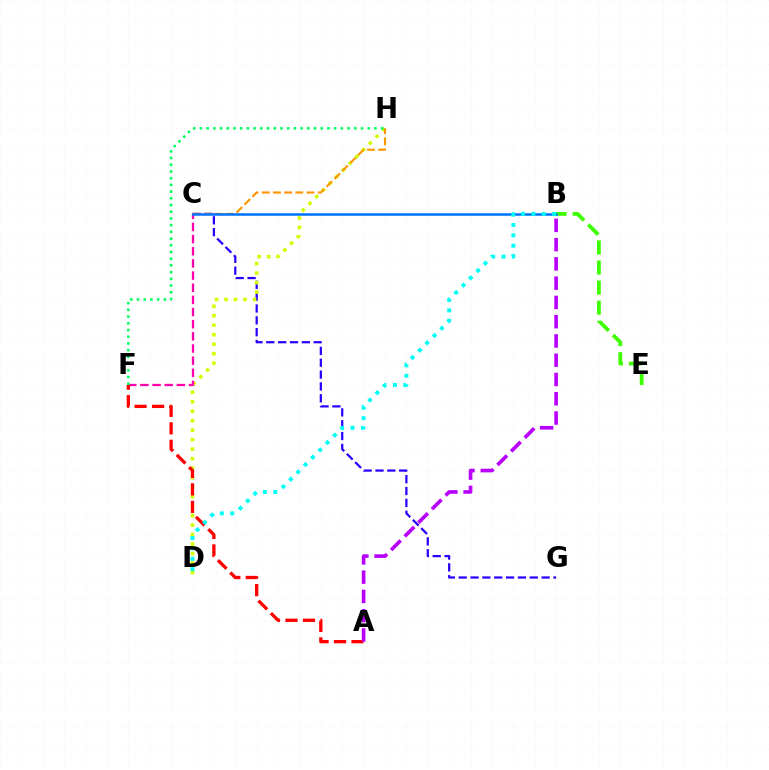{('C', 'G'): [{'color': '#2500ff', 'line_style': 'dashed', 'thickness': 1.61}], ('D', 'H'): [{'color': '#d1ff00', 'line_style': 'dotted', 'thickness': 2.58}], ('C', 'F'): [{'color': '#ff00ac', 'line_style': 'dashed', 'thickness': 1.65}], ('B', 'E'): [{'color': '#3dff00', 'line_style': 'dashed', 'thickness': 2.73}], ('A', 'F'): [{'color': '#ff0000', 'line_style': 'dashed', 'thickness': 2.37}], ('C', 'H'): [{'color': '#ff9400', 'line_style': 'dashed', 'thickness': 1.52}], ('B', 'C'): [{'color': '#0074ff', 'line_style': 'solid', 'thickness': 1.83}], ('B', 'D'): [{'color': '#00fff6', 'line_style': 'dotted', 'thickness': 2.82}], ('F', 'H'): [{'color': '#00ff5c', 'line_style': 'dotted', 'thickness': 1.82}], ('A', 'B'): [{'color': '#b900ff', 'line_style': 'dashed', 'thickness': 2.62}]}